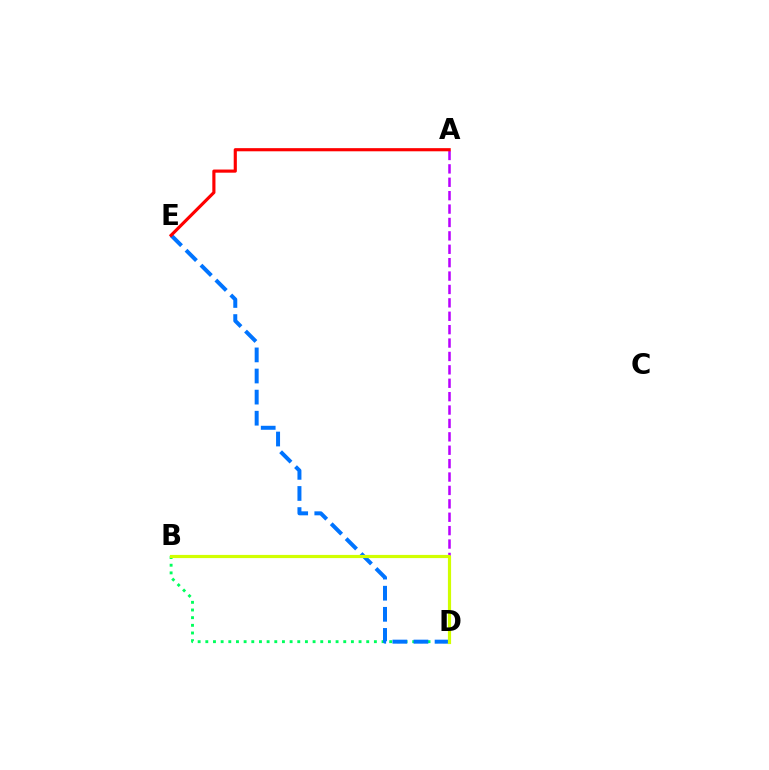{('A', 'D'): [{'color': '#b900ff', 'line_style': 'dashed', 'thickness': 1.82}], ('B', 'D'): [{'color': '#00ff5c', 'line_style': 'dotted', 'thickness': 2.08}, {'color': '#d1ff00', 'line_style': 'solid', 'thickness': 2.29}], ('D', 'E'): [{'color': '#0074ff', 'line_style': 'dashed', 'thickness': 2.87}], ('A', 'E'): [{'color': '#ff0000', 'line_style': 'solid', 'thickness': 2.26}]}